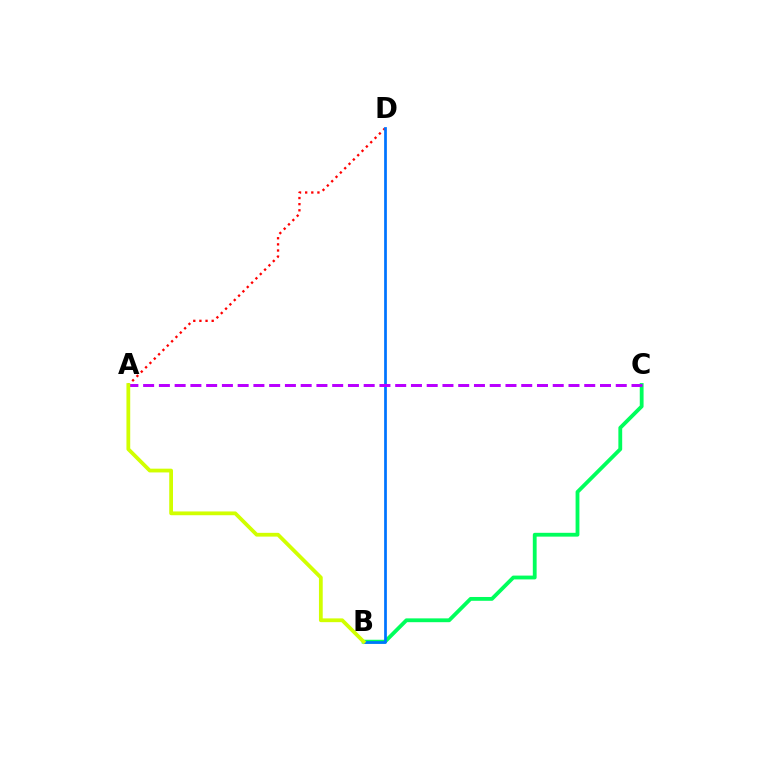{('A', 'D'): [{'color': '#ff0000', 'line_style': 'dotted', 'thickness': 1.67}], ('B', 'C'): [{'color': '#00ff5c', 'line_style': 'solid', 'thickness': 2.75}], ('B', 'D'): [{'color': '#0074ff', 'line_style': 'solid', 'thickness': 1.97}], ('A', 'C'): [{'color': '#b900ff', 'line_style': 'dashed', 'thickness': 2.14}], ('A', 'B'): [{'color': '#d1ff00', 'line_style': 'solid', 'thickness': 2.71}]}